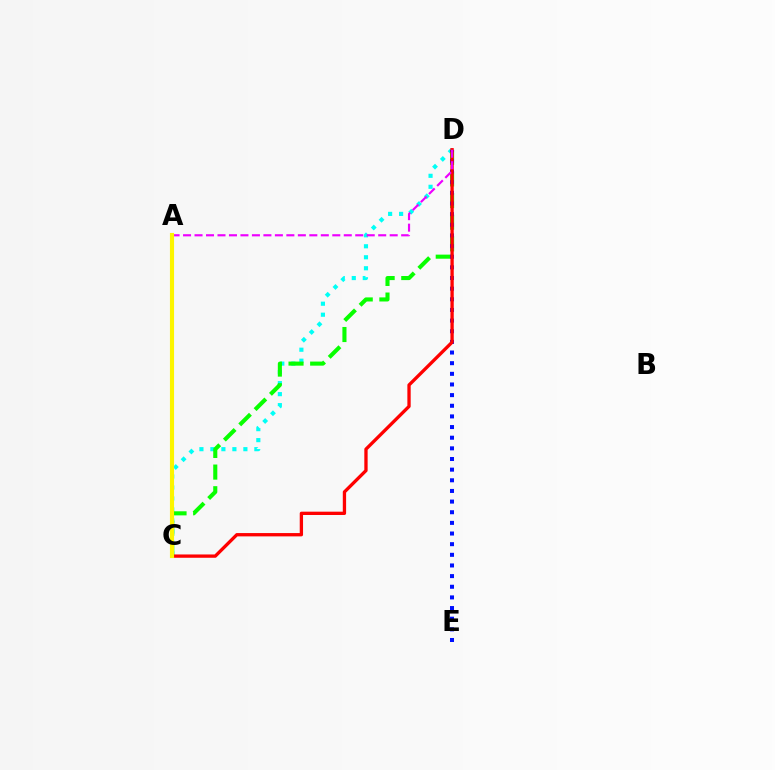{('C', 'D'): [{'color': '#00fff6', 'line_style': 'dotted', 'thickness': 2.99}, {'color': '#08ff00', 'line_style': 'dashed', 'thickness': 2.94}, {'color': '#ff0000', 'line_style': 'solid', 'thickness': 2.38}], ('D', 'E'): [{'color': '#0010ff', 'line_style': 'dotted', 'thickness': 2.89}], ('A', 'D'): [{'color': '#ee00ff', 'line_style': 'dashed', 'thickness': 1.56}], ('A', 'C'): [{'color': '#fcf500', 'line_style': 'solid', 'thickness': 2.96}]}